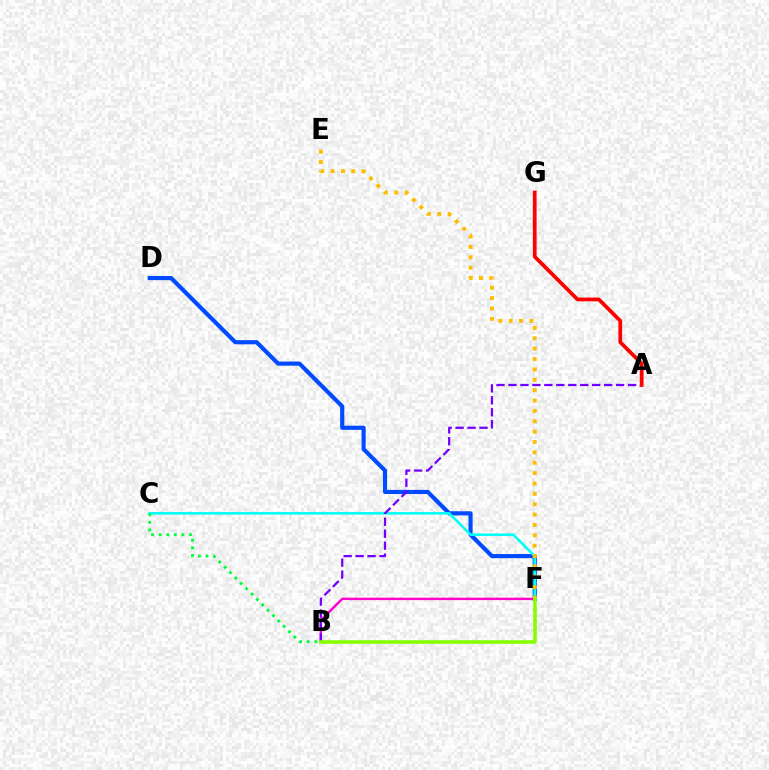{('D', 'F'): [{'color': '#004bff', 'line_style': 'solid', 'thickness': 2.98}], ('C', 'F'): [{'color': '#00fff6', 'line_style': 'solid', 'thickness': 1.85}], ('B', 'C'): [{'color': '#00ff39', 'line_style': 'dotted', 'thickness': 2.06}], ('B', 'F'): [{'color': '#ff00cf', 'line_style': 'solid', 'thickness': 1.72}, {'color': '#84ff00', 'line_style': 'solid', 'thickness': 2.59}], ('A', 'B'): [{'color': '#7200ff', 'line_style': 'dashed', 'thickness': 1.62}], ('E', 'F'): [{'color': '#ffbd00', 'line_style': 'dotted', 'thickness': 2.82}], ('A', 'G'): [{'color': '#ff0000', 'line_style': 'solid', 'thickness': 2.7}]}